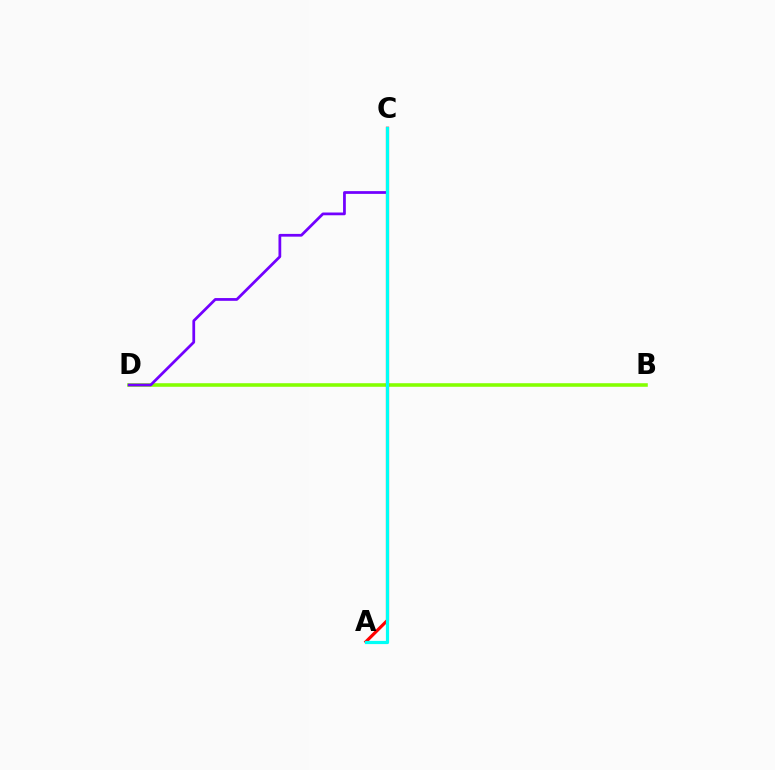{('B', 'D'): [{'color': '#84ff00', 'line_style': 'solid', 'thickness': 2.56}], ('C', 'D'): [{'color': '#7200ff', 'line_style': 'solid', 'thickness': 1.98}], ('A', 'C'): [{'color': '#ff0000', 'line_style': 'solid', 'thickness': 2.28}, {'color': '#00fff6', 'line_style': 'solid', 'thickness': 2.3}]}